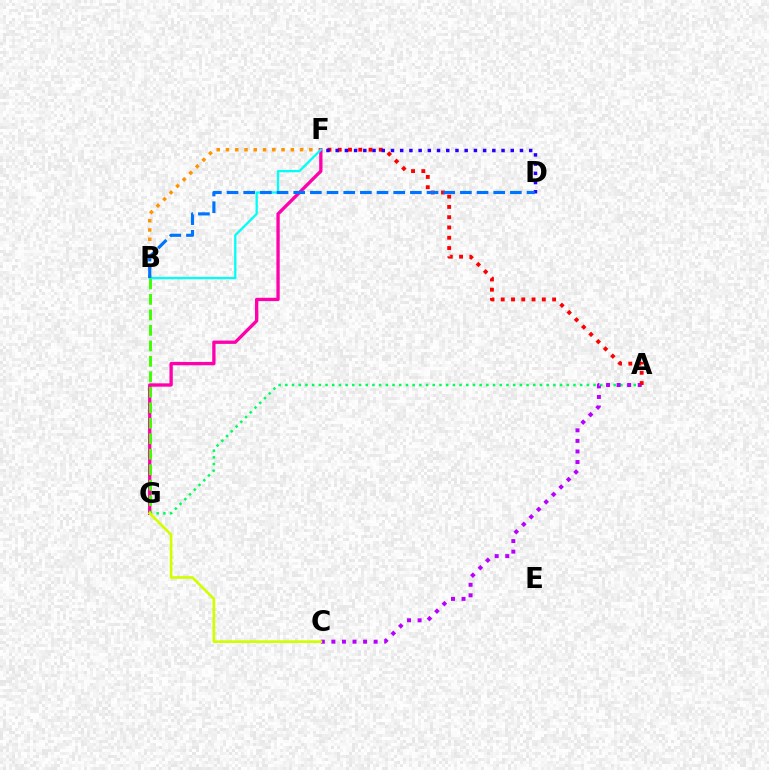{('A', 'G'): [{'color': '#00ff5c', 'line_style': 'dotted', 'thickness': 1.82}], ('B', 'F'): [{'color': '#ff9400', 'line_style': 'dotted', 'thickness': 2.52}, {'color': '#00fff6', 'line_style': 'solid', 'thickness': 1.65}], ('A', 'C'): [{'color': '#b900ff', 'line_style': 'dotted', 'thickness': 2.87}], ('F', 'G'): [{'color': '#ff00ac', 'line_style': 'solid', 'thickness': 2.39}], ('A', 'F'): [{'color': '#ff0000', 'line_style': 'dotted', 'thickness': 2.79}], ('B', 'G'): [{'color': '#3dff00', 'line_style': 'dashed', 'thickness': 2.1}], ('D', 'F'): [{'color': '#2500ff', 'line_style': 'dotted', 'thickness': 2.5}], ('C', 'G'): [{'color': '#d1ff00', 'line_style': 'solid', 'thickness': 1.93}], ('B', 'D'): [{'color': '#0074ff', 'line_style': 'dashed', 'thickness': 2.26}]}